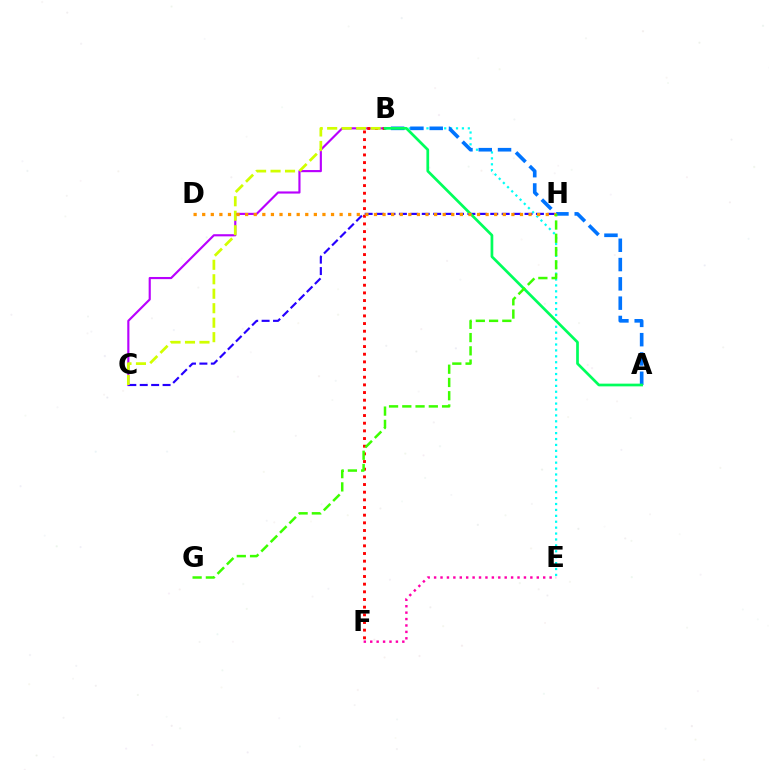{('B', 'C'): [{'color': '#b900ff', 'line_style': 'solid', 'thickness': 1.55}, {'color': '#d1ff00', 'line_style': 'dashed', 'thickness': 1.97}], ('B', 'E'): [{'color': '#00fff6', 'line_style': 'dotted', 'thickness': 1.61}], ('C', 'H'): [{'color': '#2500ff', 'line_style': 'dashed', 'thickness': 1.55}], ('B', 'F'): [{'color': '#ff0000', 'line_style': 'dotted', 'thickness': 2.08}], ('A', 'B'): [{'color': '#0074ff', 'line_style': 'dashed', 'thickness': 2.62}, {'color': '#00ff5c', 'line_style': 'solid', 'thickness': 1.95}], ('D', 'H'): [{'color': '#ff9400', 'line_style': 'dotted', 'thickness': 2.33}], ('E', 'F'): [{'color': '#ff00ac', 'line_style': 'dotted', 'thickness': 1.74}], ('G', 'H'): [{'color': '#3dff00', 'line_style': 'dashed', 'thickness': 1.8}]}